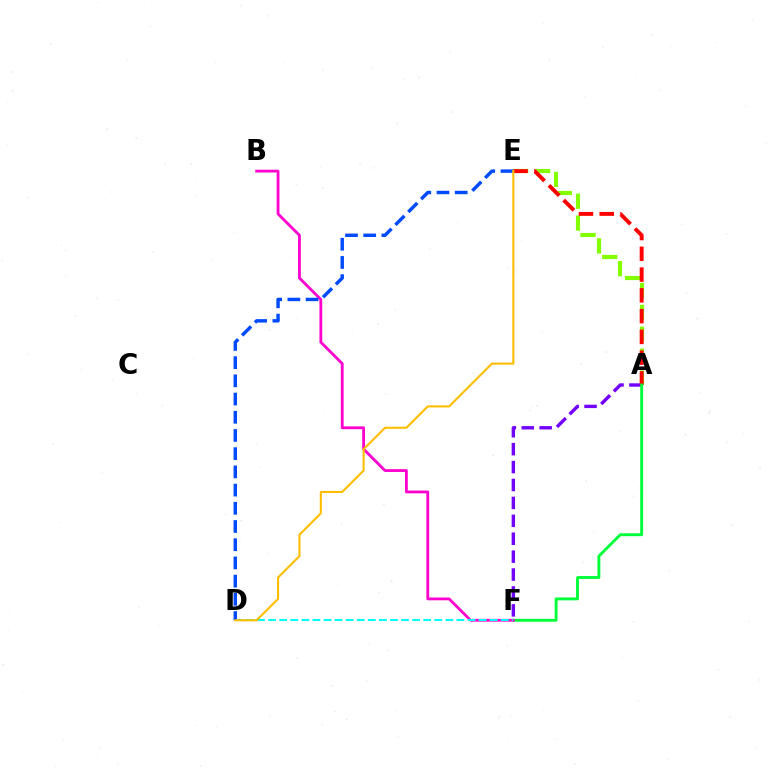{('A', 'F'): [{'color': '#7200ff', 'line_style': 'dashed', 'thickness': 2.43}, {'color': '#00ff39', 'line_style': 'solid', 'thickness': 2.07}], ('A', 'E'): [{'color': '#84ff00', 'line_style': 'dashed', 'thickness': 2.97}, {'color': '#ff0000', 'line_style': 'dashed', 'thickness': 2.82}], ('B', 'F'): [{'color': '#ff00cf', 'line_style': 'solid', 'thickness': 2.02}], ('D', 'F'): [{'color': '#00fff6', 'line_style': 'dashed', 'thickness': 1.5}], ('D', 'E'): [{'color': '#004bff', 'line_style': 'dashed', 'thickness': 2.47}, {'color': '#ffbd00', 'line_style': 'solid', 'thickness': 1.51}]}